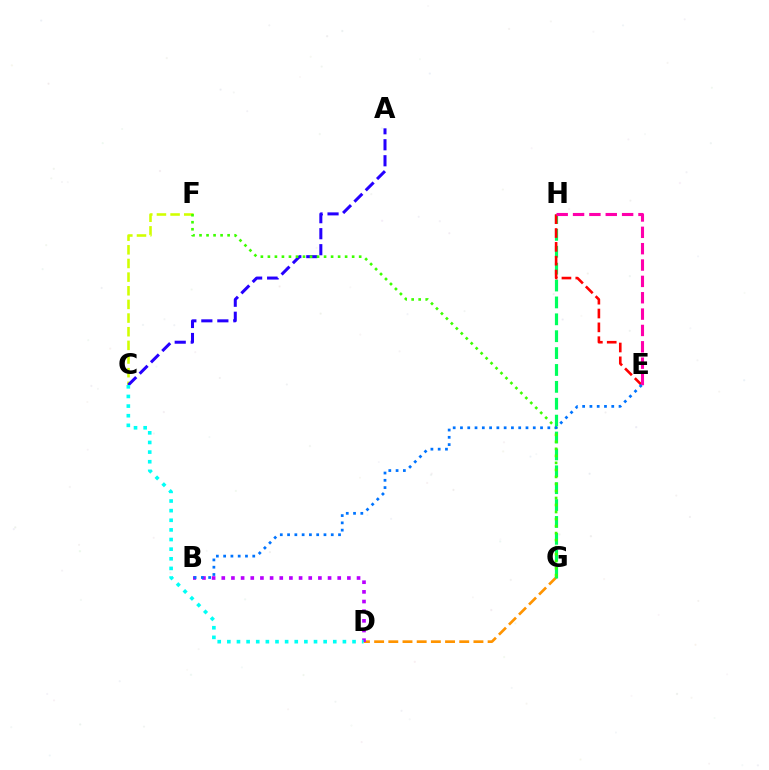{('D', 'G'): [{'color': '#ff9400', 'line_style': 'dashed', 'thickness': 1.93}], ('G', 'H'): [{'color': '#00ff5c', 'line_style': 'dashed', 'thickness': 2.29}], ('B', 'D'): [{'color': '#b900ff', 'line_style': 'dotted', 'thickness': 2.63}], ('C', 'F'): [{'color': '#d1ff00', 'line_style': 'dashed', 'thickness': 1.85}], ('A', 'C'): [{'color': '#2500ff', 'line_style': 'dashed', 'thickness': 2.17}], ('F', 'G'): [{'color': '#3dff00', 'line_style': 'dotted', 'thickness': 1.91}], ('E', 'H'): [{'color': '#ff0000', 'line_style': 'dashed', 'thickness': 1.88}, {'color': '#ff00ac', 'line_style': 'dashed', 'thickness': 2.22}], ('C', 'D'): [{'color': '#00fff6', 'line_style': 'dotted', 'thickness': 2.62}], ('B', 'E'): [{'color': '#0074ff', 'line_style': 'dotted', 'thickness': 1.98}]}